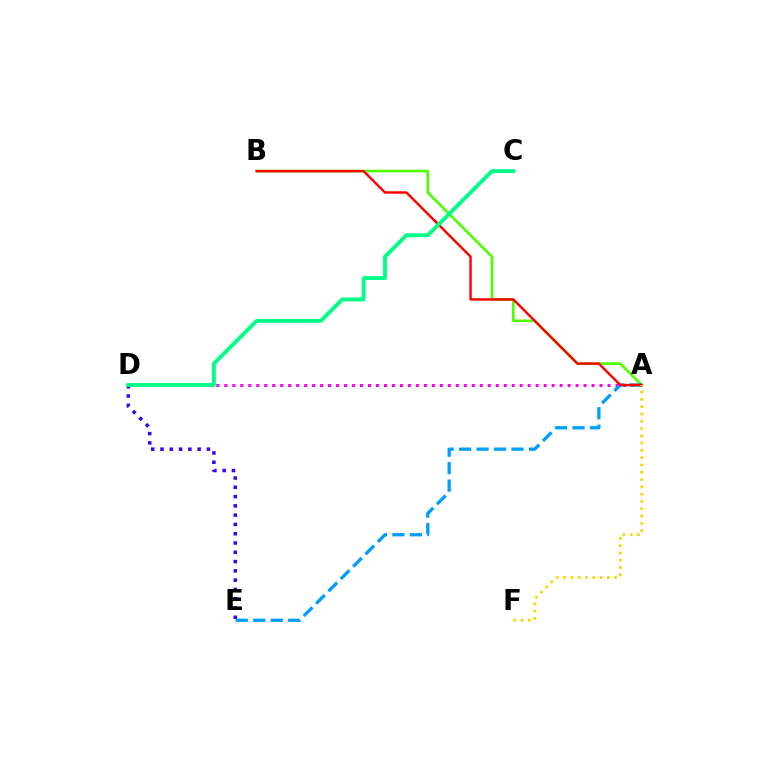{('A', 'D'): [{'color': '#ff00ed', 'line_style': 'dotted', 'thickness': 2.17}], ('A', 'B'): [{'color': '#4fff00', 'line_style': 'solid', 'thickness': 1.9}, {'color': '#ff0000', 'line_style': 'solid', 'thickness': 1.75}], ('D', 'E'): [{'color': '#3700ff', 'line_style': 'dotted', 'thickness': 2.52}], ('A', 'E'): [{'color': '#009eff', 'line_style': 'dashed', 'thickness': 2.37}], ('A', 'F'): [{'color': '#ffd500', 'line_style': 'dotted', 'thickness': 1.98}], ('C', 'D'): [{'color': '#00ff86', 'line_style': 'solid', 'thickness': 2.78}]}